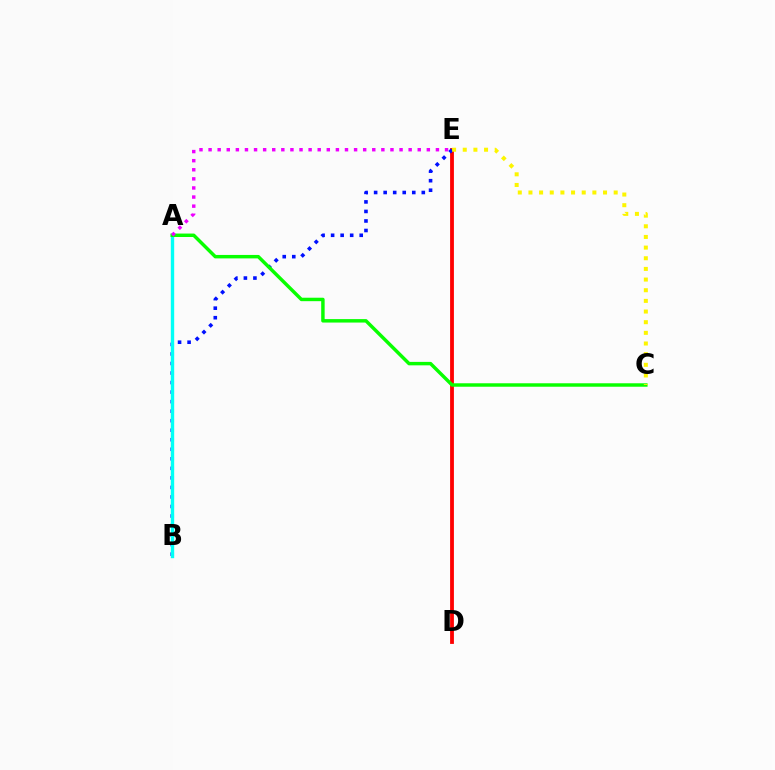{('D', 'E'): [{'color': '#ff0000', 'line_style': 'solid', 'thickness': 2.75}], ('B', 'E'): [{'color': '#0010ff', 'line_style': 'dotted', 'thickness': 2.59}], ('A', 'B'): [{'color': '#00fff6', 'line_style': 'solid', 'thickness': 2.42}], ('A', 'C'): [{'color': '#08ff00', 'line_style': 'solid', 'thickness': 2.49}], ('C', 'E'): [{'color': '#fcf500', 'line_style': 'dotted', 'thickness': 2.9}], ('A', 'E'): [{'color': '#ee00ff', 'line_style': 'dotted', 'thickness': 2.47}]}